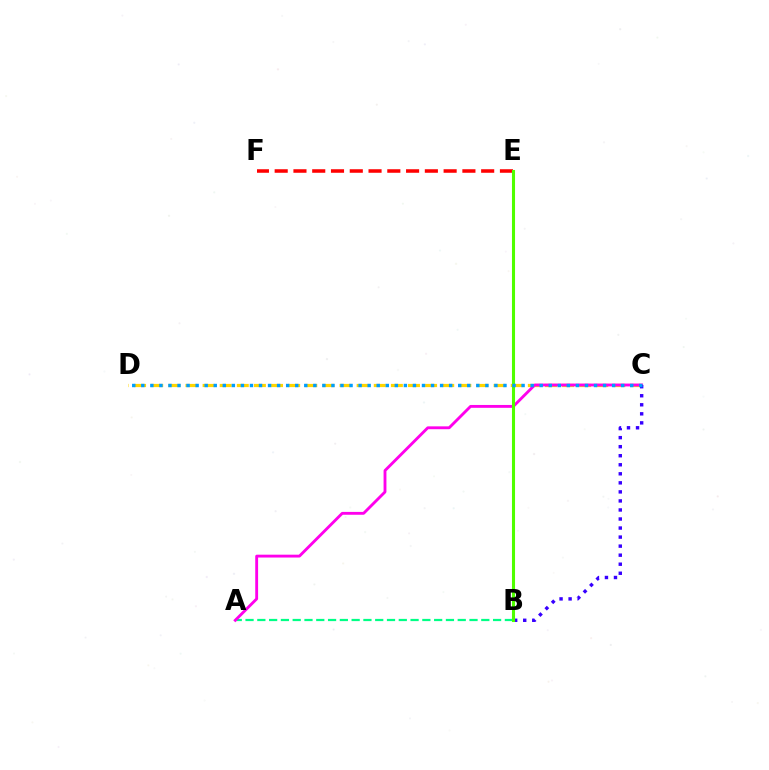{('C', 'D'): [{'color': '#ffd500', 'line_style': 'dashed', 'thickness': 2.33}, {'color': '#009eff', 'line_style': 'dotted', 'thickness': 2.46}], ('A', 'B'): [{'color': '#00ff86', 'line_style': 'dashed', 'thickness': 1.6}], ('E', 'F'): [{'color': '#ff0000', 'line_style': 'dashed', 'thickness': 2.55}], ('A', 'C'): [{'color': '#ff00ed', 'line_style': 'solid', 'thickness': 2.06}], ('B', 'C'): [{'color': '#3700ff', 'line_style': 'dotted', 'thickness': 2.46}], ('B', 'E'): [{'color': '#4fff00', 'line_style': 'solid', 'thickness': 2.22}]}